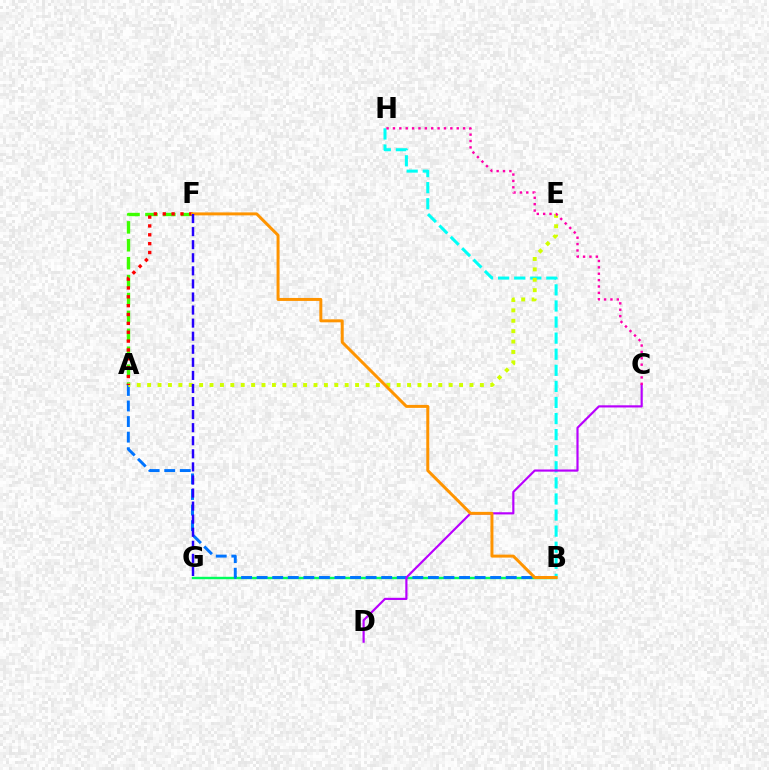{('B', 'G'): [{'color': '#00ff5c', 'line_style': 'solid', 'thickness': 1.73}], ('B', 'H'): [{'color': '#00fff6', 'line_style': 'dashed', 'thickness': 2.18}], ('A', 'F'): [{'color': '#3dff00', 'line_style': 'dashed', 'thickness': 2.43}, {'color': '#ff0000', 'line_style': 'dotted', 'thickness': 2.41}], ('A', 'B'): [{'color': '#0074ff', 'line_style': 'dashed', 'thickness': 2.12}], ('A', 'E'): [{'color': '#d1ff00', 'line_style': 'dotted', 'thickness': 2.82}], ('C', 'D'): [{'color': '#b900ff', 'line_style': 'solid', 'thickness': 1.57}], ('B', 'F'): [{'color': '#ff9400', 'line_style': 'solid', 'thickness': 2.15}], ('C', 'H'): [{'color': '#ff00ac', 'line_style': 'dotted', 'thickness': 1.73}], ('F', 'G'): [{'color': '#2500ff', 'line_style': 'dashed', 'thickness': 1.78}]}